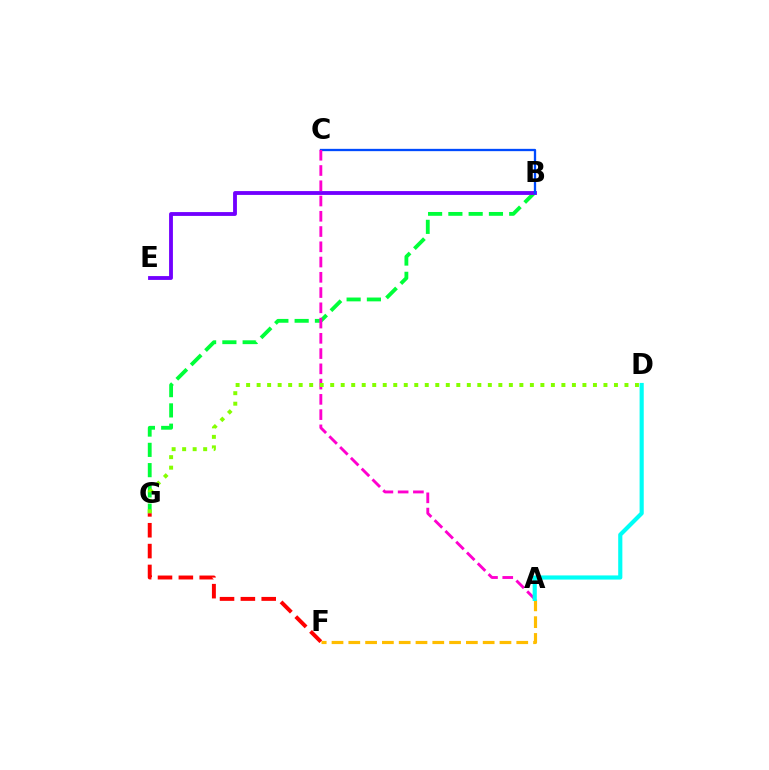{('B', 'G'): [{'color': '#00ff39', 'line_style': 'dashed', 'thickness': 2.76}], ('B', 'E'): [{'color': '#7200ff', 'line_style': 'solid', 'thickness': 2.76}], ('B', 'C'): [{'color': '#004bff', 'line_style': 'solid', 'thickness': 1.66}], ('A', 'C'): [{'color': '#ff00cf', 'line_style': 'dashed', 'thickness': 2.07}], ('D', 'G'): [{'color': '#84ff00', 'line_style': 'dotted', 'thickness': 2.86}], ('A', 'F'): [{'color': '#ffbd00', 'line_style': 'dashed', 'thickness': 2.28}], ('F', 'G'): [{'color': '#ff0000', 'line_style': 'dashed', 'thickness': 2.83}], ('A', 'D'): [{'color': '#00fff6', 'line_style': 'solid', 'thickness': 2.99}]}